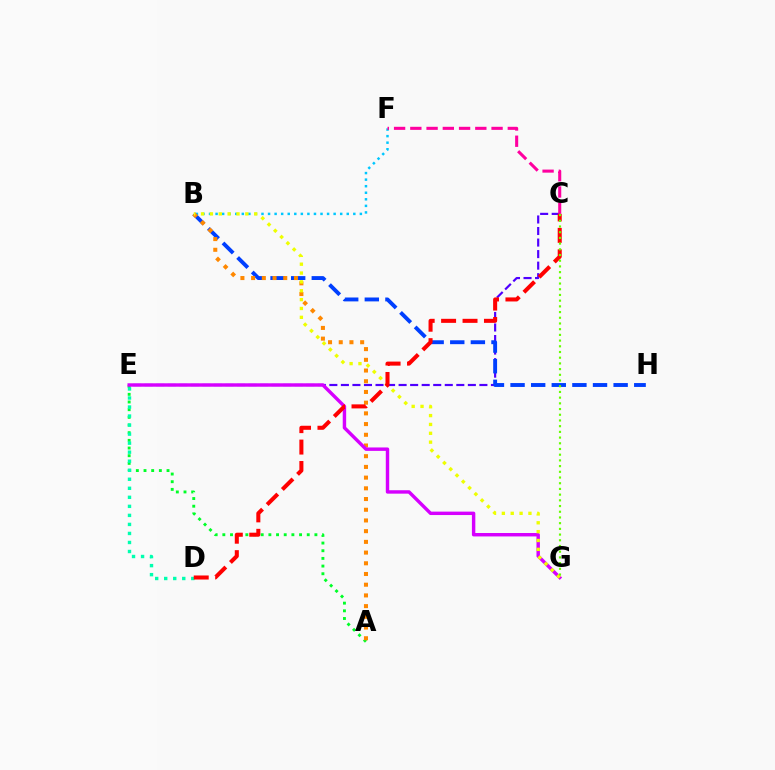{('B', 'F'): [{'color': '#00c7ff', 'line_style': 'dotted', 'thickness': 1.78}], ('A', 'E'): [{'color': '#00ff27', 'line_style': 'dotted', 'thickness': 2.08}], ('C', 'E'): [{'color': '#4f00ff', 'line_style': 'dashed', 'thickness': 1.57}], ('B', 'H'): [{'color': '#003fff', 'line_style': 'dashed', 'thickness': 2.8}], ('C', 'F'): [{'color': '#ff00a0', 'line_style': 'dashed', 'thickness': 2.21}], ('A', 'B'): [{'color': '#ff8800', 'line_style': 'dotted', 'thickness': 2.91}], ('D', 'E'): [{'color': '#00ffaf', 'line_style': 'dotted', 'thickness': 2.45}], ('E', 'G'): [{'color': '#d600ff', 'line_style': 'solid', 'thickness': 2.46}], ('B', 'G'): [{'color': '#eeff00', 'line_style': 'dotted', 'thickness': 2.41}], ('C', 'D'): [{'color': '#ff0000', 'line_style': 'dashed', 'thickness': 2.91}], ('C', 'G'): [{'color': '#66ff00', 'line_style': 'dotted', 'thickness': 1.55}]}